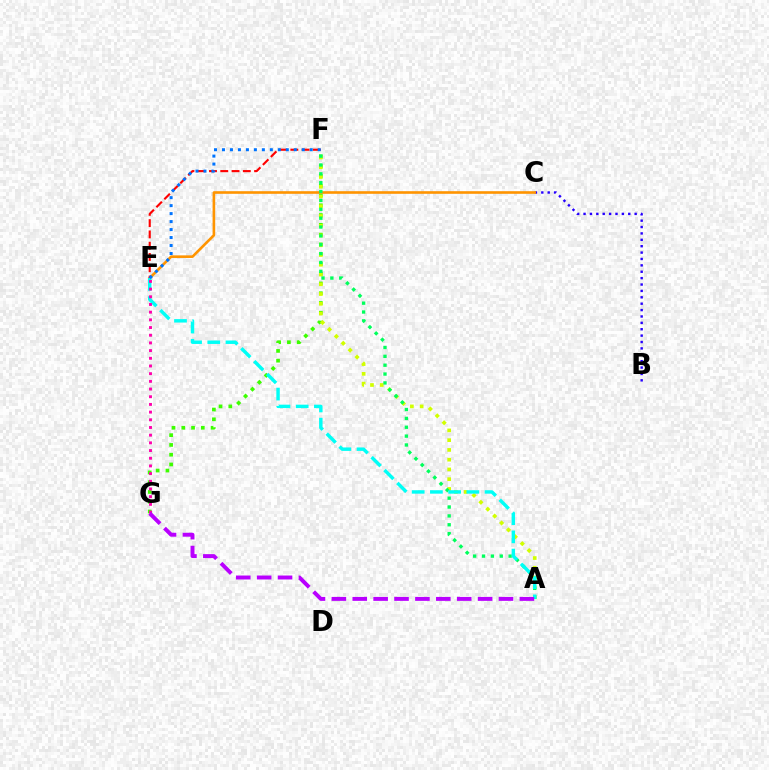{('B', 'C'): [{'color': '#2500ff', 'line_style': 'dotted', 'thickness': 1.74}], ('F', 'G'): [{'color': '#3dff00', 'line_style': 'dotted', 'thickness': 2.66}], ('C', 'E'): [{'color': '#ff9400', 'line_style': 'solid', 'thickness': 1.89}], ('E', 'F'): [{'color': '#ff0000', 'line_style': 'dashed', 'thickness': 1.53}, {'color': '#0074ff', 'line_style': 'dotted', 'thickness': 2.17}], ('A', 'F'): [{'color': '#d1ff00', 'line_style': 'dotted', 'thickness': 2.65}, {'color': '#00ff5c', 'line_style': 'dotted', 'thickness': 2.41}], ('A', 'E'): [{'color': '#00fff6', 'line_style': 'dashed', 'thickness': 2.48}], ('E', 'G'): [{'color': '#ff00ac', 'line_style': 'dotted', 'thickness': 2.09}], ('A', 'G'): [{'color': '#b900ff', 'line_style': 'dashed', 'thickness': 2.84}]}